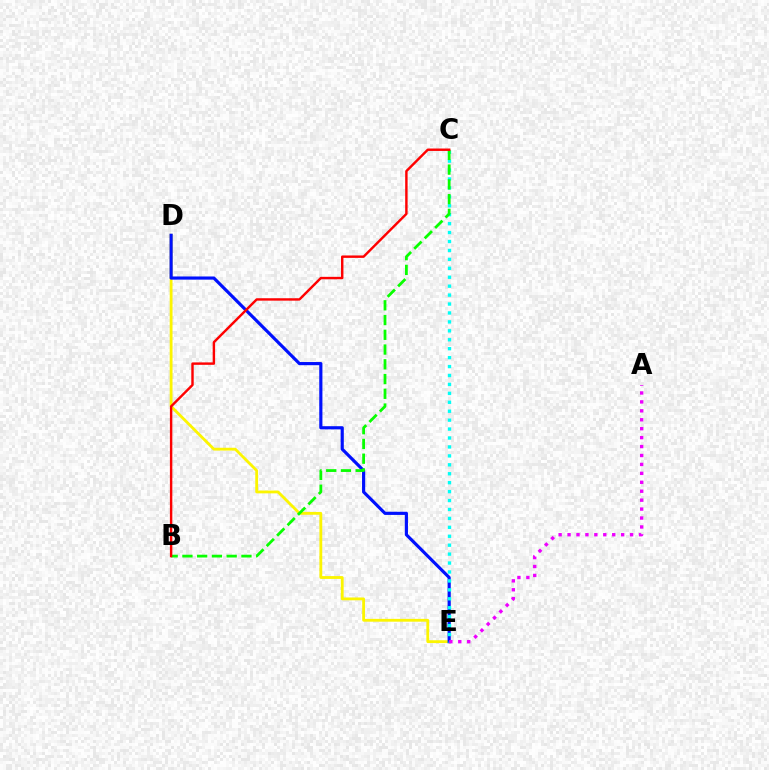{('D', 'E'): [{'color': '#fcf500', 'line_style': 'solid', 'thickness': 2.03}, {'color': '#0010ff', 'line_style': 'solid', 'thickness': 2.28}], ('C', 'E'): [{'color': '#00fff6', 'line_style': 'dotted', 'thickness': 2.43}], ('A', 'E'): [{'color': '#ee00ff', 'line_style': 'dotted', 'thickness': 2.43}], ('B', 'C'): [{'color': '#08ff00', 'line_style': 'dashed', 'thickness': 2.0}, {'color': '#ff0000', 'line_style': 'solid', 'thickness': 1.74}]}